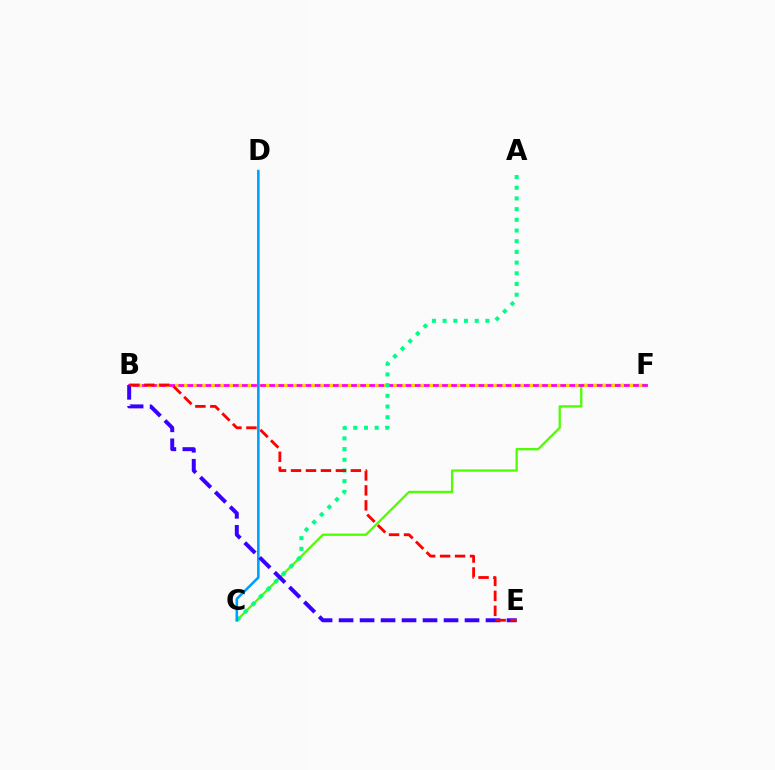{('C', 'F'): [{'color': '#4fff00', 'line_style': 'solid', 'thickness': 1.66}], ('B', 'F'): [{'color': '#ff00ed', 'line_style': 'solid', 'thickness': 2.01}, {'color': '#ffd500', 'line_style': 'dotted', 'thickness': 2.47}], ('A', 'C'): [{'color': '#00ff86', 'line_style': 'dotted', 'thickness': 2.91}], ('C', 'D'): [{'color': '#009eff', 'line_style': 'solid', 'thickness': 1.84}], ('B', 'E'): [{'color': '#3700ff', 'line_style': 'dashed', 'thickness': 2.85}, {'color': '#ff0000', 'line_style': 'dashed', 'thickness': 2.03}]}